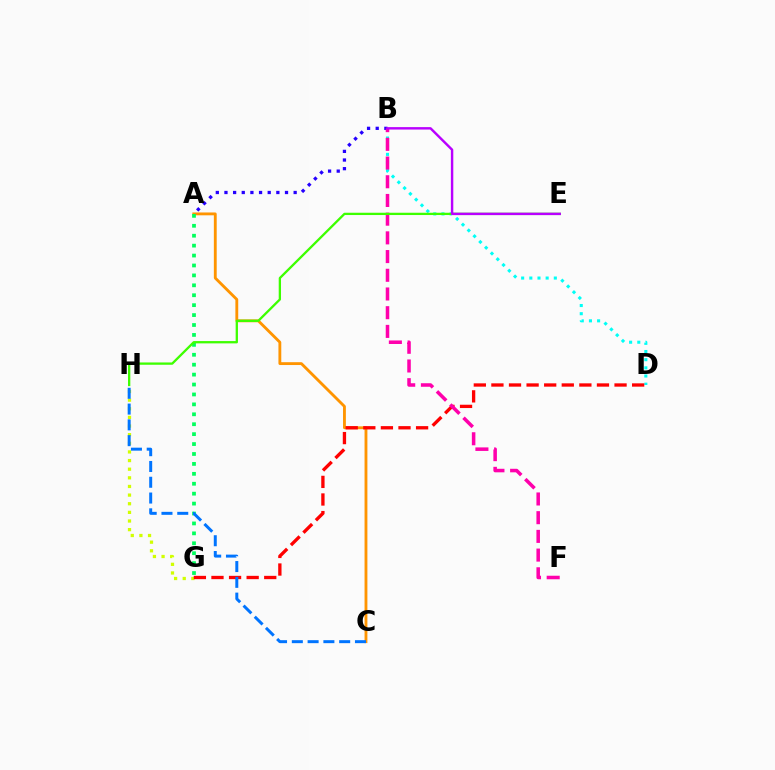{('A', 'C'): [{'color': '#ff9400', 'line_style': 'solid', 'thickness': 2.05}], ('G', 'H'): [{'color': '#d1ff00', 'line_style': 'dotted', 'thickness': 2.35}], ('B', 'D'): [{'color': '#00fff6', 'line_style': 'dotted', 'thickness': 2.22}], ('D', 'G'): [{'color': '#ff0000', 'line_style': 'dashed', 'thickness': 2.39}], ('A', 'G'): [{'color': '#00ff5c', 'line_style': 'dotted', 'thickness': 2.7}], ('A', 'B'): [{'color': '#2500ff', 'line_style': 'dotted', 'thickness': 2.35}], ('B', 'F'): [{'color': '#ff00ac', 'line_style': 'dashed', 'thickness': 2.54}], ('E', 'H'): [{'color': '#3dff00', 'line_style': 'solid', 'thickness': 1.66}], ('B', 'E'): [{'color': '#b900ff', 'line_style': 'solid', 'thickness': 1.74}], ('C', 'H'): [{'color': '#0074ff', 'line_style': 'dashed', 'thickness': 2.14}]}